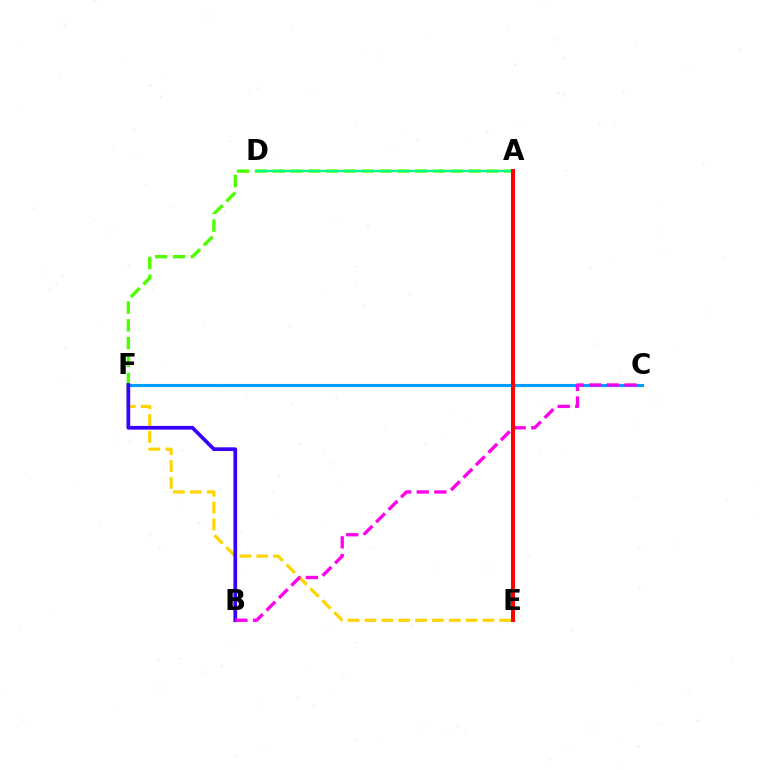{('A', 'F'): [{'color': '#4fff00', 'line_style': 'dashed', 'thickness': 2.42}], ('C', 'F'): [{'color': '#009eff', 'line_style': 'solid', 'thickness': 2.25}], ('A', 'D'): [{'color': '#00ff86', 'line_style': 'solid', 'thickness': 1.53}], ('E', 'F'): [{'color': '#ffd500', 'line_style': 'dashed', 'thickness': 2.29}], ('B', 'F'): [{'color': '#3700ff', 'line_style': 'solid', 'thickness': 2.66}], ('B', 'C'): [{'color': '#ff00ed', 'line_style': 'dashed', 'thickness': 2.4}], ('A', 'E'): [{'color': '#ff0000', 'line_style': 'solid', 'thickness': 2.88}]}